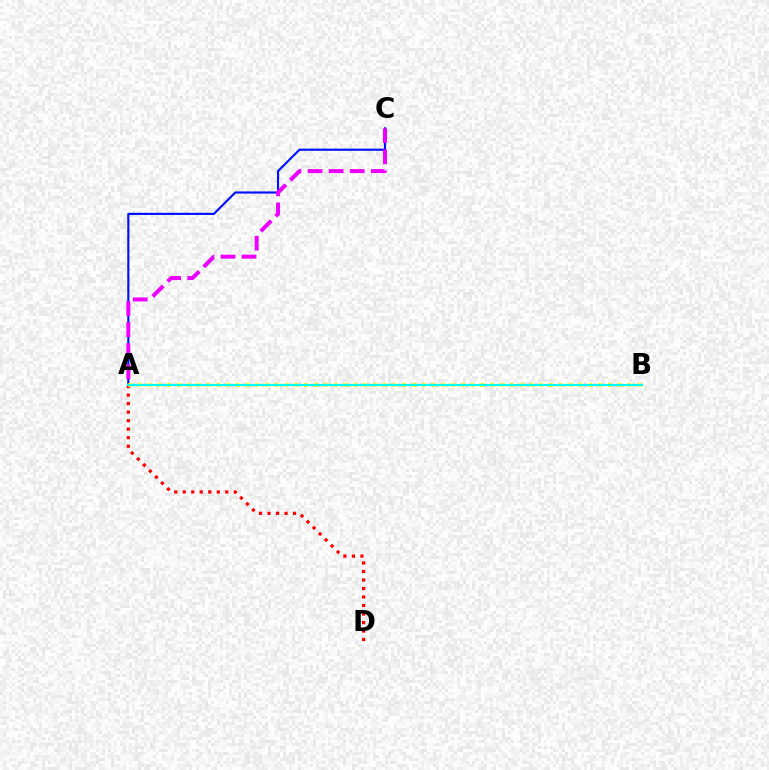{('A', 'B'): [{'color': '#08ff00', 'line_style': 'dotted', 'thickness': 1.68}, {'color': '#fcf500', 'line_style': 'dotted', 'thickness': 2.66}, {'color': '#00fff6', 'line_style': 'solid', 'thickness': 1.5}], ('A', 'D'): [{'color': '#ff0000', 'line_style': 'dotted', 'thickness': 2.31}], ('A', 'C'): [{'color': '#0010ff', 'line_style': 'solid', 'thickness': 1.53}, {'color': '#ee00ff', 'line_style': 'dashed', 'thickness': 2.86}]}